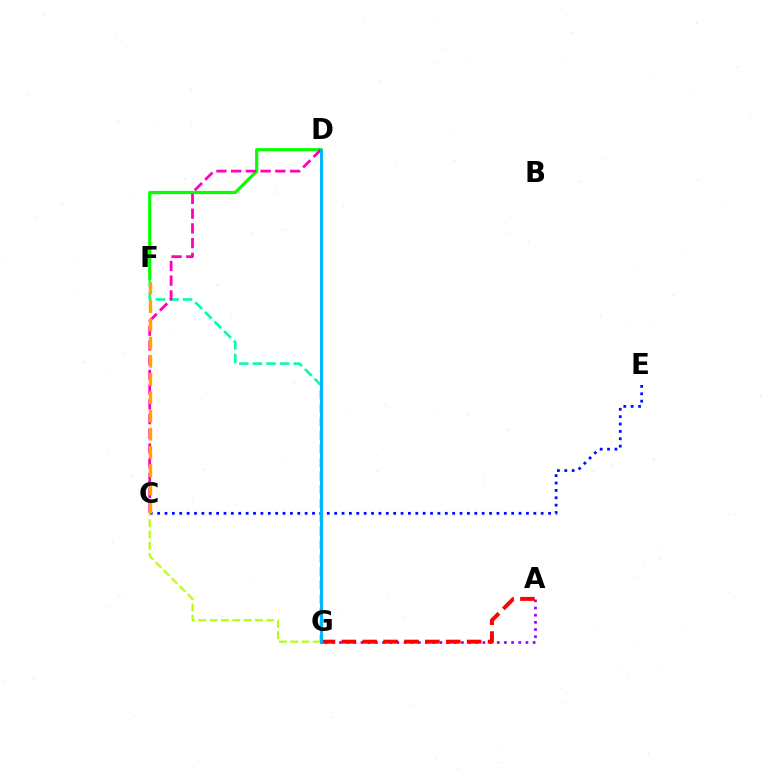{('F', 'G'): [{'color': '#00ff9d', 'line_style': 'dashed', 'thickness': 1.85}], ('D', 'F'): [{'color': '#08ff00', 'line_style': 'solid', 'thickness': 2.29}], ('C', 'E'): [{'color': '#0010ff', 'line_style': 'dotted', 'thickness': 2.0}], ('C', 'D'): [{'color': '#ff00bd', 'line_style': 'dashed', 'thickness': 2.0}], ('C', 'G'): [{'color': '#b3ff00', 'line_style': 'dashed', 'thickness': 1.54}], ('A', 'G'): [{'color': '#9b00ff', 'line_style': 'dotted', 'thickness': 1.95}, {'color': '#ff0000', 'line_style': 'dashed', 'thickness': 2.84}], ('C', 'F'): [{'color': '#ffa500', 'line_style': 'dashed', 'thickness': 2.48}], ('D', 'G'): [{'color': '#00b5ff', 'line_style': 'solid', 'thickness': 2.11}]}